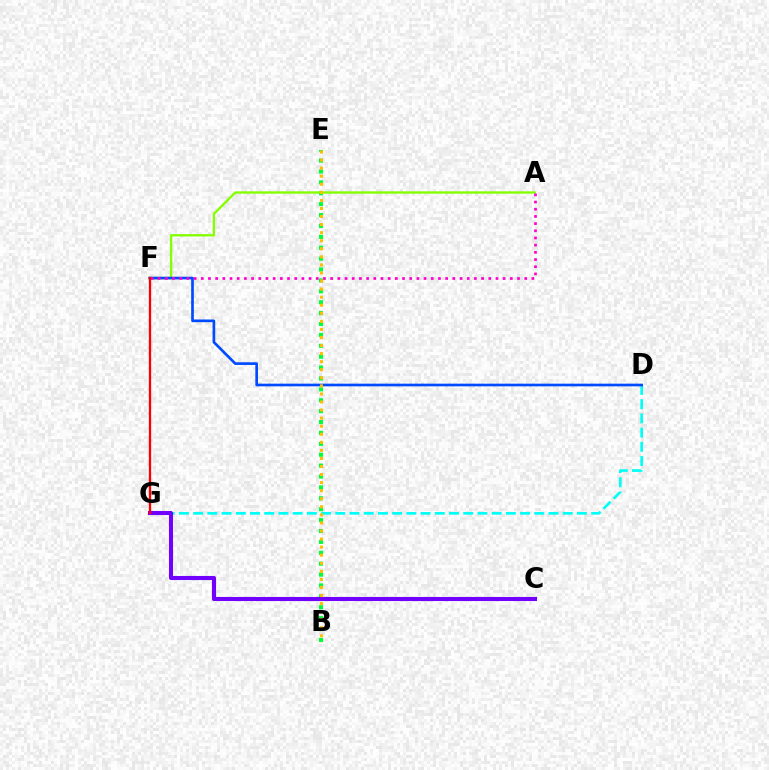{('B', 'E'): [{'color': '#00ff39', 'line_style': 'dotted', 'thickness': 2.96}, {'color': '#ffbd00', 'line_style': 'dotted', 'thickness': 2.19}], ('D', 'G'): [{'color': '#00fff6', 'line_style': 'dashed', 'thickness': 1.93}], ('C', 'G'): [{'color': '#7200ff', 'line_style': 'solid', 'thickness': 2.93}], ('A', 'F'): [{'color': '#84ff00', 'line_style': 'solid', 'thickness': 1.69}, {'color': '#ff00cf', 'line_style': 'dotted', 'thickness': 1.95}], ('D', 'F'): [{'color': '#004bff', 'line_style': 'solid', 'thickness': 1.92}], ('F', 'G'): [{'color': '#ff0000', 'line_style': 'solid', 'thickness': 1.66}]}